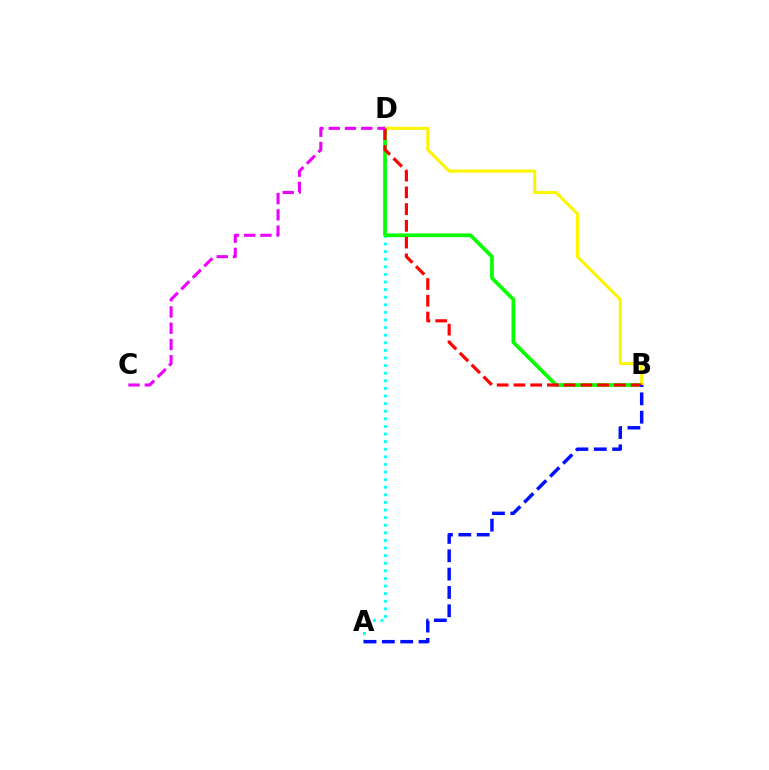{('A', 'D'): [{'color': '#00fff6', 'line_style': 'dotted', 'thickness': 2.07}], ('B', 'D'): [{'color': '#08ff00', 'line_style': 'solid', 'thickness': 2.66}, {'color': '#fcf500', 'line_style': 'solid', 'thickness': 2.19}, {'color': '#ff0000', 'line_style': 'dashed', 'thickness': 2.28}], ('C', 'D'): [{'color': '#ee00ff', 'line_style': 'dashed', 'thickness': 2.21}], ('A', 'B'): [{'color': '#0010ff', 'line_style': 'dashed', 'thickness': 2.49}]}